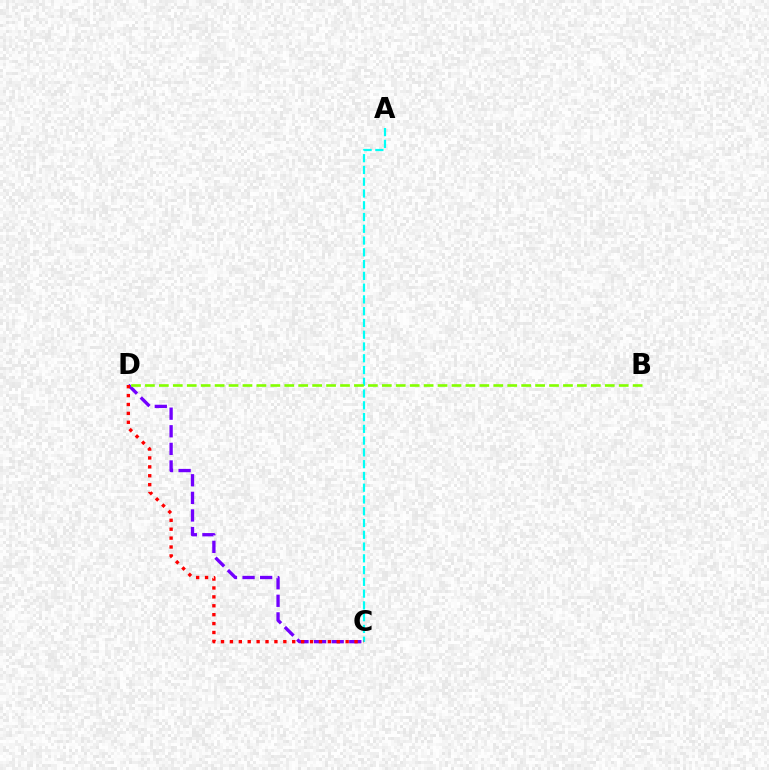{('C', 'D'): [{'color': '#7200ff', 'line_style': 'dashed', 'thickness': 2.39}, {'color': '#ff0000', 'line_style': 'dotted', 'thickness': 2.42}], ('A', 'C'): [{'color': '#00fff6', 'line_style': 'dashed', 'thickness': 1.6}], ('B', 'D'): [{'color': '#84ff00', 'line_style': 'dashed', 'thickness': 1.89}]}